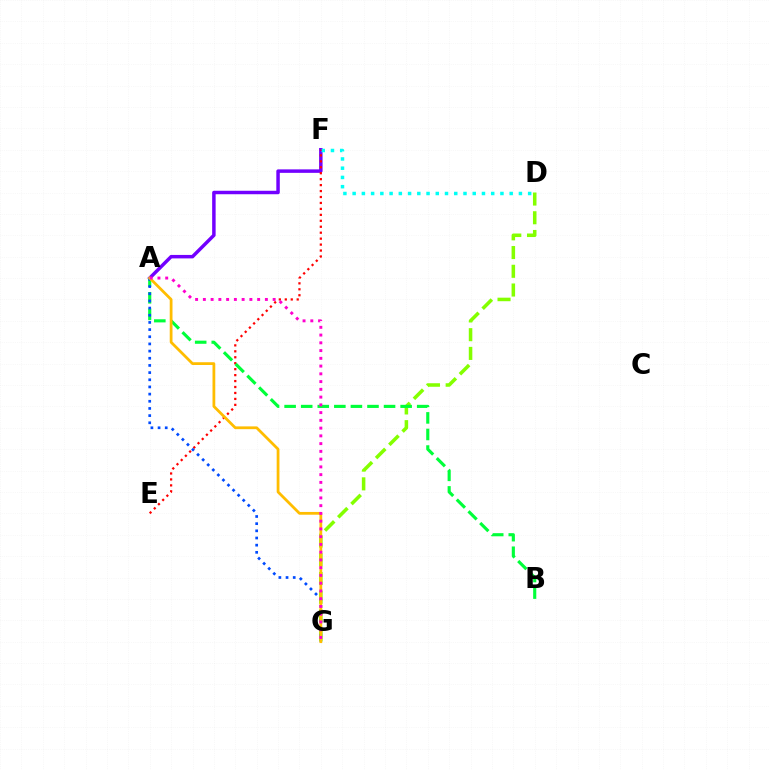{('D', 'G'): [{'color': '#84ff00', 'line_style': 'dashed', 'thickness': 2.54}], ('A', 'F'): [{'color': '#7200ff', 'line_style': 'solid', 'thickness': 2.5}], ('D', 'F'): [{'color': '#00fff6', 'line_style': 'dotted', 'thickness': 2.51}], ('E', 'F'): [{'color': '#ff0000', 'line_style': 'dotted', 'thickness': 1.62}], ('A', 'B'): [{'color': '#00ff39', 'line_style': 'dashed', 'thickness': 2.25}], ('A', 'G'): [{'color': '#004bff', 'line_style': 'dotted', 'thickness': 1.95}, {'color': '#ffbd00', 'line_style': 'solid', 'thickness': 2.0}, {'color': '#ff00cf', 'line_style': 'dotted', 'thickness': 2.11}]}